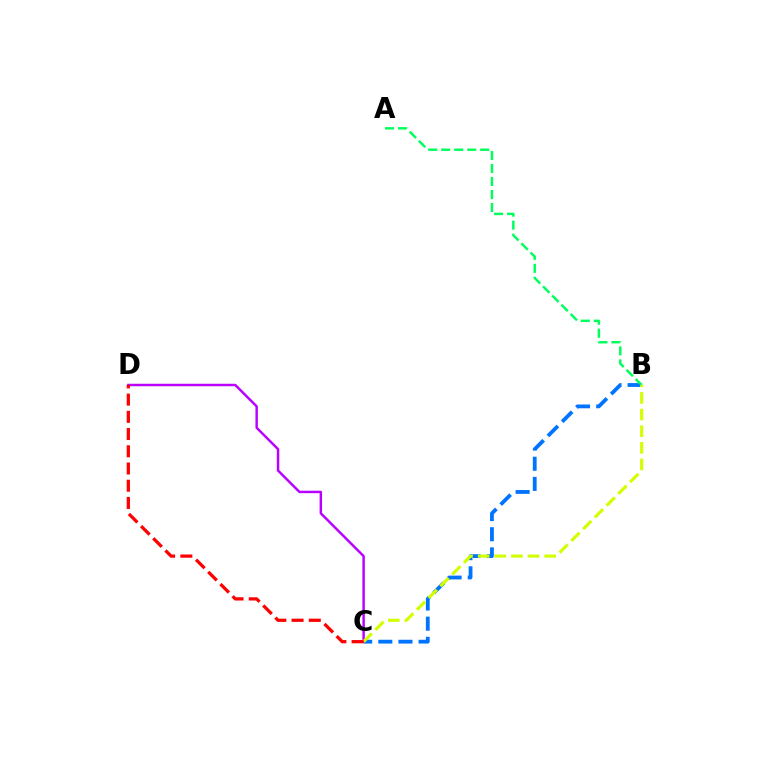{('B', 'C'): [{'color': '#0074ff', 'line_style': 'dashed', 'thickness': 2.74}, {'color': '#d1ff00', 'line_style': 'dashed', 'thickness': 2.26}], ('C', 'D'): [{'color': '#b900ff', 'line_style': 'solid', 'thickness': 1.77}, {'color': '#ff0000', 'line_style': 'dashed', 'thickness': 2.34}], ('A', 'B'): [{'color': '#00ff5c', 'line_style': 'dashed', 'thickness': 1.77}]}